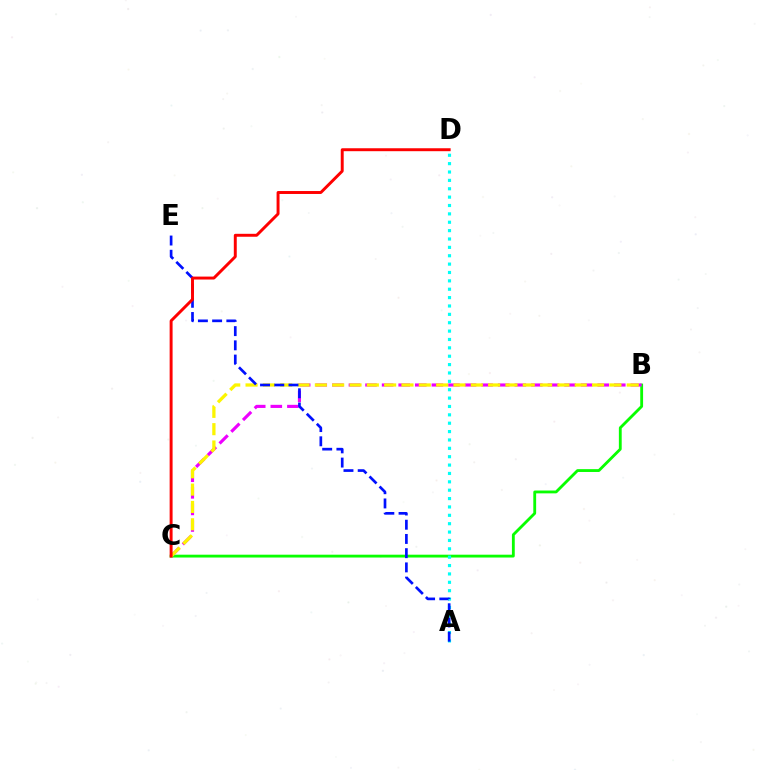{('B', 'C'): [{'color': '#08ff00', 'line_style': 'solid', 'thickness': 2.04}, {'color': '#ee00ff', 'line_style': 'dashed', 'thickness': 2.25}, {'color': '#fcf500', 'line_style': 'dashed', 'thickness': 2.35}], ('A', 'D'): [{'color': '#00fff6', 'line_style': 'dotted', 'thickness': 2.28}], ('A', 'E'): [{'color': '#0010ff', 'line_style': 'dashed', 'thickness': 1.93}], ('C', 'D'): [{'color': '#ff0000', 'line_style': 'solid', 'thickness': 2.12}]}